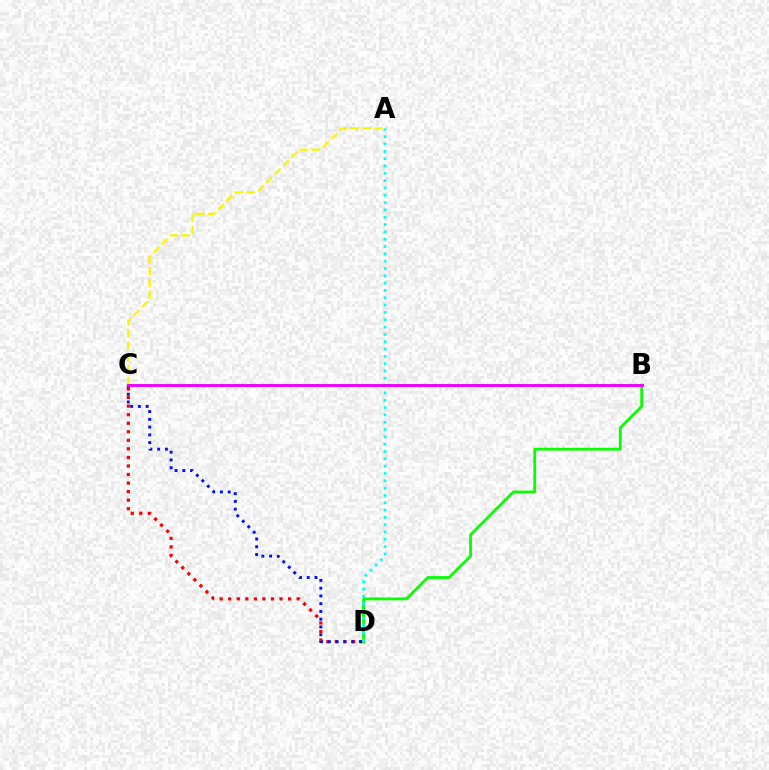{('C', 'D'): [{'color': '#ff0000', 'line_style': 'dotted', 'thickness': 2.32}, {'color': '#0010ff', 'line_style': 'dotted', 'thickness': 2.11}], ('B', 'D'): [{'color': '#08ff00', 'line_style': 'solid', 'thickness': 2.0}], ('A', 'C'): [{'color': '#fcf500', 'line_style': 'dashed', 'thickness': 1.61}], ('A', 'D'): [{'color': '#00fff6', 'line_style': 'dotted', 'thickness': 1.99}], ('B', 'C'): [{'color': '#ee00ff', 'line_style': 'solid', 'thickness': 2.09}]}